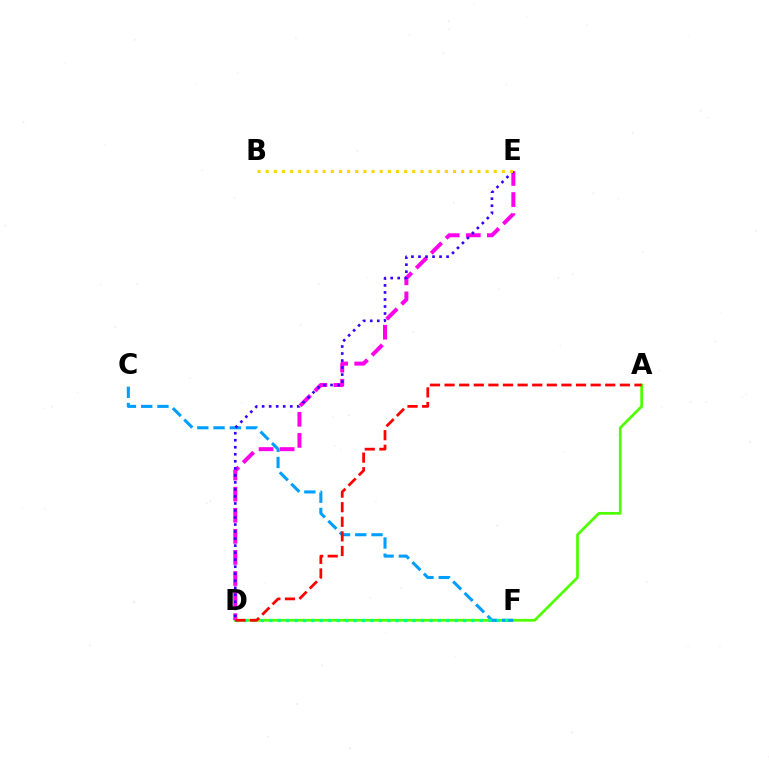{('A', 'D'): [{'color': '#4fff00', 'line_style': 'solid', 'thickness': 1.97}, {'color': '#ff0000', 'line_style': 'dashed', 'thickness': 1.98}], ('C', 'F'): [{'color': '#009eff', 'line_style': 'dashed', 'thickness': 2.21}], ('D', 'E'): [{'color': '#ff00ed', 'line_style': 'dashed', 'thickness': 2.86}, {'color': '#3700ff', 'line_style': 'dotted', 'thickness': 1.91}], ('D', 'F'): [{'color': '#00ff86', 'line_style': 'dotted', 'thickness': 2.29}], ('B', 'E'): [{'color': '#ffd500', 'line_style': 'dotted', 'thickness': 2.21}]}